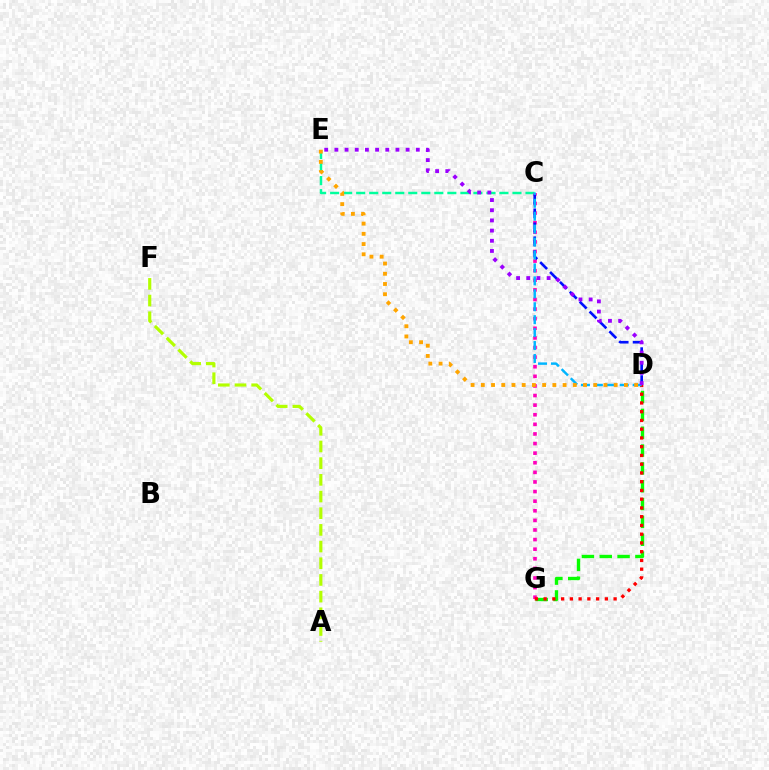{('D', 'G'): [{'color': '#08ff00', 'line_style': 'dashed', 'thickness': 2.42}, {'color': '#ff0000', 'line_style': 'dotted', 'thickness': 2.38}], ('A', 'F'): [{'color': '#b3ff00', 'line_style': 'dashed', 'thickness': 2.27}], ('C', 'E'): [{'color': '#00ff9d', 'line_style': 'dashed', 'thickness': 1.77}], ('C', 'G'): [{'color': '#ff00bd', 'line_style': 'dotted', 'thickness': 2.61}], ('C', 'D'): [{'color': '#0010ff', 'line_style': 'dashed', 'thickness': 1.9}, {'color': '#00b5ff', 'line_style': 'dashed', 'thickness': 1.76}], ('D', 'E'): [{'color': '#9b00ff', 'line_style': 'dotted', 'thickness': 2.77}, {'color': '#ffa500', 'line_style': 'dotted', 'thickness': 2.78}]}